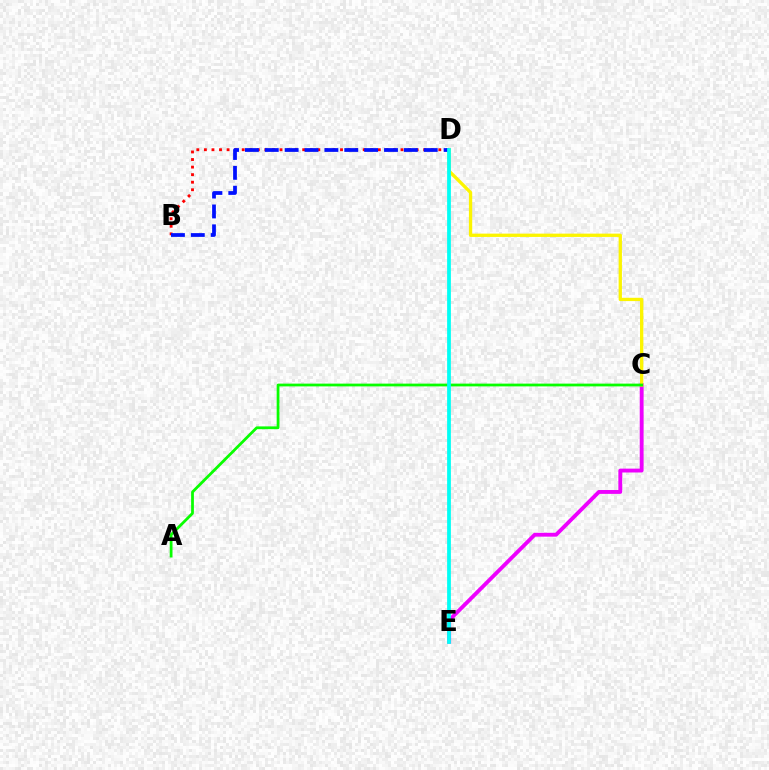{('C', 'E'): [{'color': '#ee00ff', 'line_style': 'solid', 'thickness': 2.78}], ('C', 'D'): [{'color': '#fcf500', 'line_style': 'solid', 'thickness': 2.38}], ('A', 'C'): [{'color': '#08ff00', 'line_style': 'solid', 'thickness': 1.99}], ('B', 'D'): [{'color': '#ff0000', 'line_style': 'dotted', 'thickness': 2.05}, {'color': '#0010ff', 'line_style': 'dashed', 'thickness': 2.7}], ('D', 'E'): [{'color': '#00fff6', 'line_style': 'solid', 'thickness': 2.7}]}